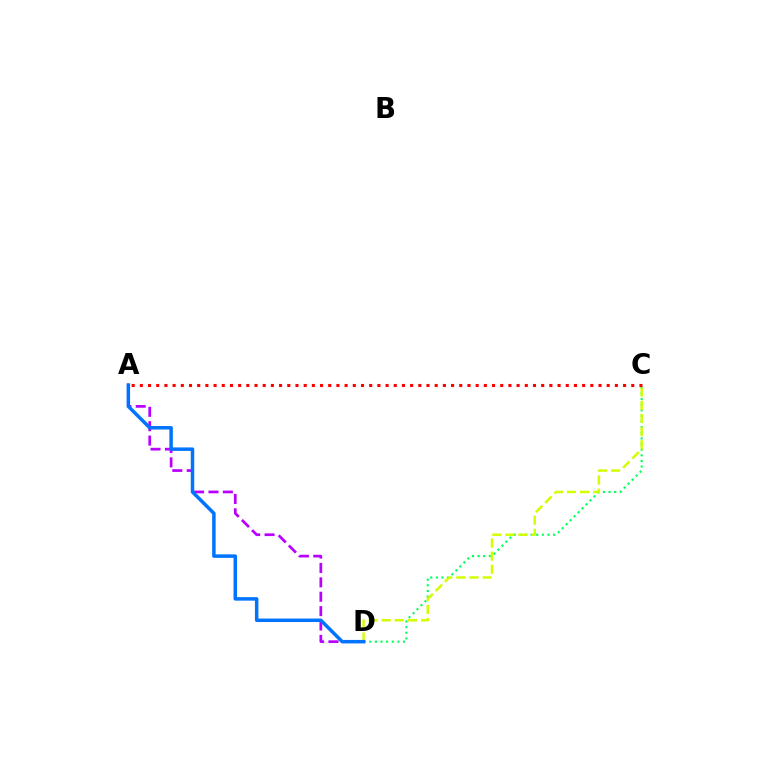{('A', 'D'): [{'color': '#b900ff', 'line_style': 'dashed', 'thickness': 1.95}, {'color': '#0074ff', 'line_style': 'solid', 'thickness': 2.51}], ('C', 'D'): [{'color': '#00ff5c', 'line_style': 'dotted', 'thickness': 1.53}, {'color': '#d1ff00', 'line_style': 'dashed', 'thickness': 1.78}], ('A', 'C'): [{'color': '#ff0000', 'line_style': 'dotted', 'thickness': 2.23}]}